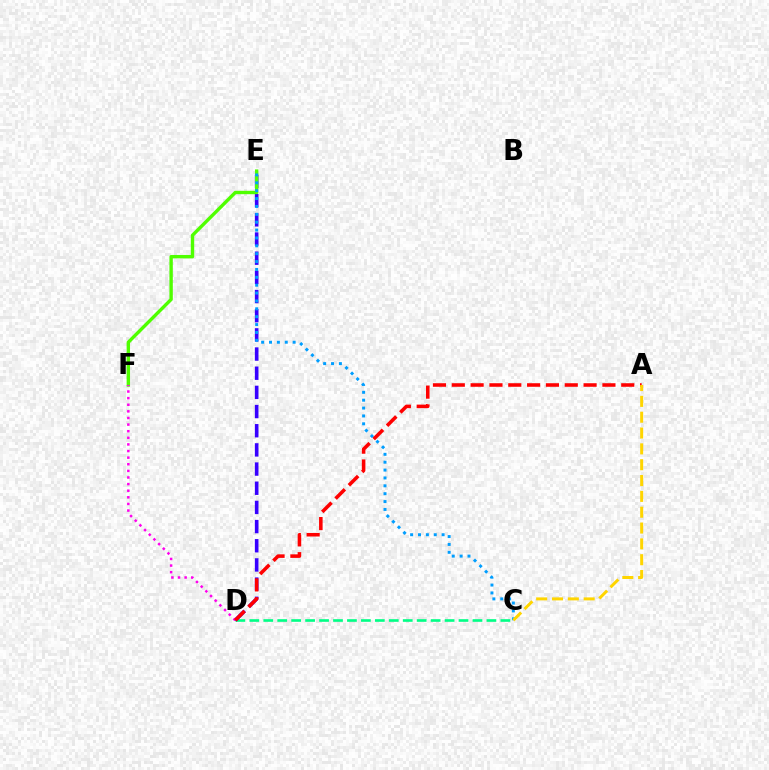{('C', 'D'): [{'color': '#00ff86', 'line_style': 'dashed', 'thickness': 1.89}], ('D', 'E'): [{'color': '#3700ff', 'line_style': 'dashed', 'thickness': 2.6}], ('E', 'F'): [{'color': '#4fff00', 'line_style': 'solid', 'thickness': 2.44}], ('C', 'E'): [{'color': '#009eff', 'line_style': 'dotted', 'thickness': 2.14}], ('D', 'F'): [{'color': '#ff00ed', 'line_style': 'dotted', 'thickness': 1.8}], ('A', 'D'): [{'color': '#ff0000', 'line_style': 'dashed', 'thickness': 2.56}], ('A', 'C'): [{'color': '#ffd500', 'line_style': 'dashed', 'thickness': 2.15}]}